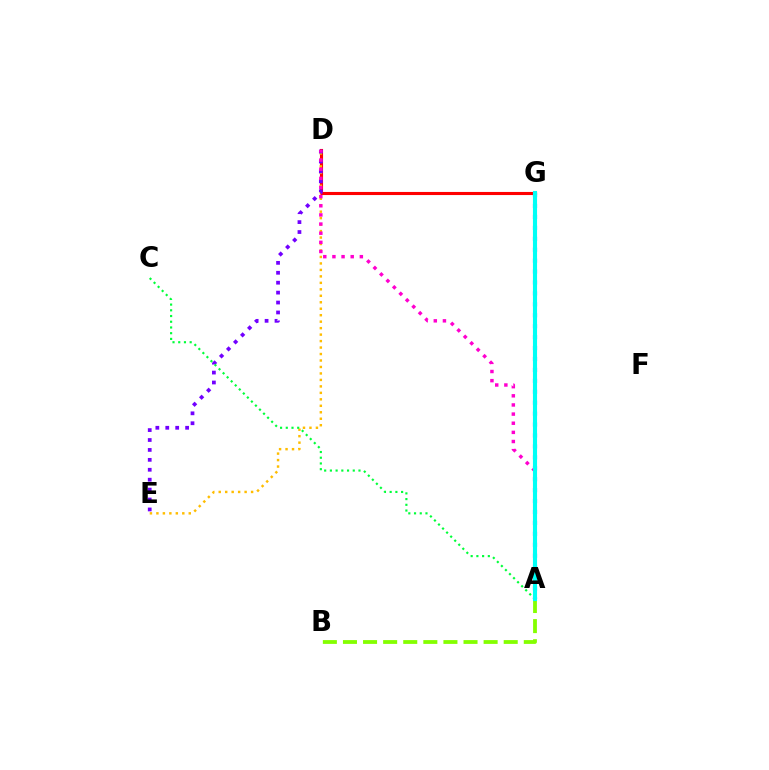{('D', 'G'): [{'color': '#ff0000', 'line_style': 'solid', 'thickness': 2.23}], ('A', 'G'): [{'color': '#004bff', 'line_style': 'dotted', 'thickness': 2.97}, {'color': '#00fff6', 'line_style': 'solid', 'thickness': 2.96}], ('D', 'E'): [{'color': '#ffbd00', 'line_style': 'dotted', 'thickness': 1.76}, {'color': '#7200ff', 'line_style': 'dotted', 'thickness': 2.7}], ('A', 'B'): [{'color': '#84ff00', 'line_style': 'dashed', 'thickness': 2.73}], ('A', 'D'): [{'color': '#ff00cf', 'line_style': 'dotted', 'thickness': 2.48}], ('A', 'C'): [{'color': '#00ff39', 'line_style': 'dotted', 'thickness': 1.55}]}